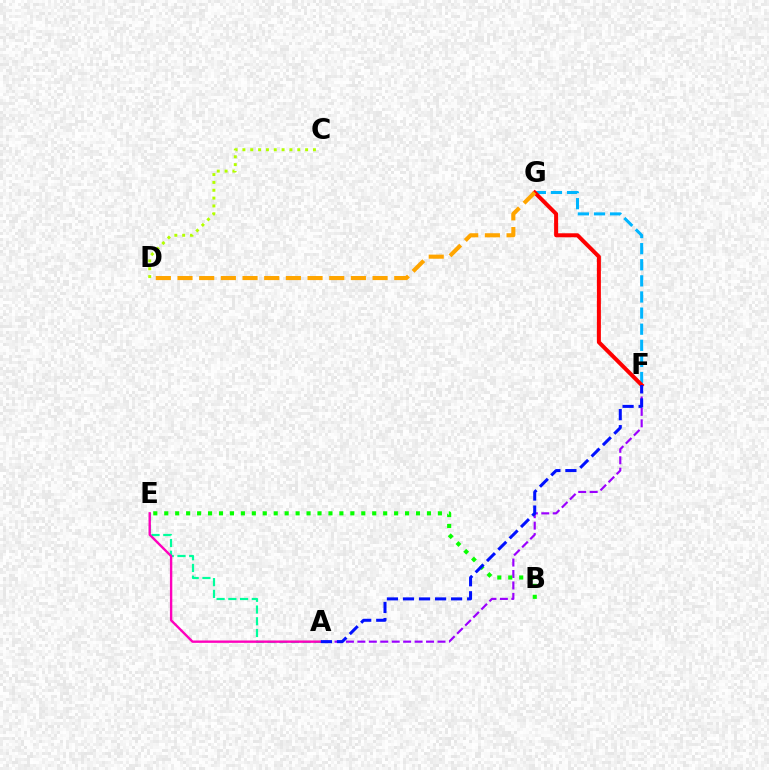{('A', 'F'): [{'color': '#9b00ff', 'line_style': 'dashed', 'thickness': 1.55}, {'color': '#0010ff', 'line_style': 'dashed', 'thickness': 2.18}], ('F', 'G'): [{'color': '#00b5ff', 'line_style': 'dashed', 'thickness': 2.19}, {'color': '#ff0000', 'line_style': 'solid', 'thickness': 2.88}], ('A', 'E'): [{'color': '#00ff9d', 'line_style': 'dashed', 'thickness': 1.59}, {'color': '#ff00bd', 'line_style': 'solid', 'thickness': 1.71}], ('C', 'D'): [{'color': '#b3ff00', 'line_style': 'dotted', 'thickness': 2.13}], ('B', 'E'): [{'color': '#08ff00', 'line_style': 'dotted', 'thickness': 2.97}], ('D', 'G'): [{'color': '#ffa500', 'line_style': 'dashed', 'thickness': 2.94}]}